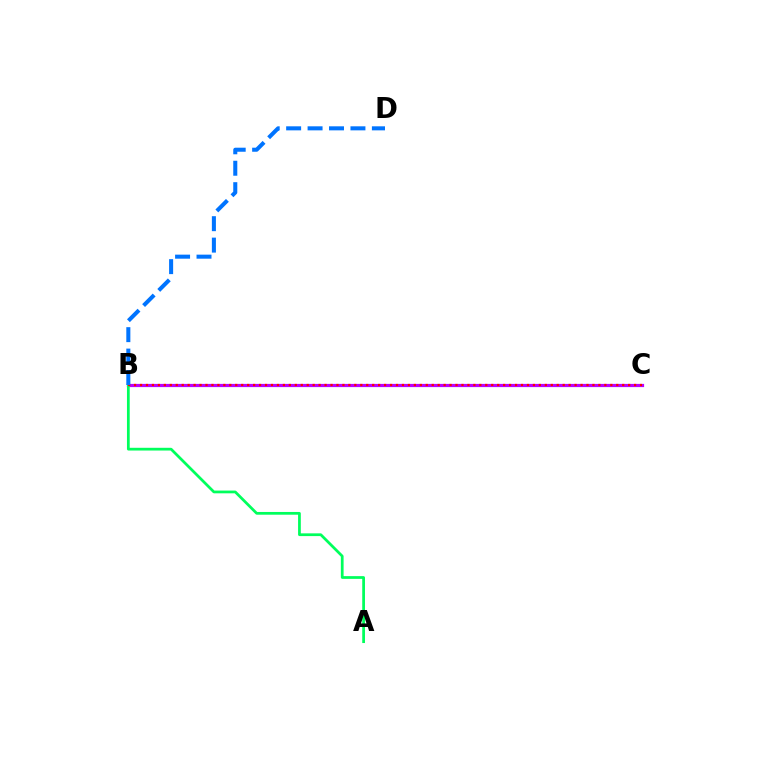{('B', 'C'): [{'color': '#d1ff00', 'line_style': 'dotted', 'thickness': 1.84}, {'color': '#b900ff', 'line_style': 'solid', 'thickness': 2.31}, {'color': '#ff0000', 'line_style': 'dotted', 'thickness': 1.62}], ('A', 'B'): [{'color': '#00ff5c', 'line_style': 'solid', 'thickness': 1.98}], ('B', 'D'): [{'color': '#0074ff', 'line_style': 'dashed', 'thickness': 2.91}]}